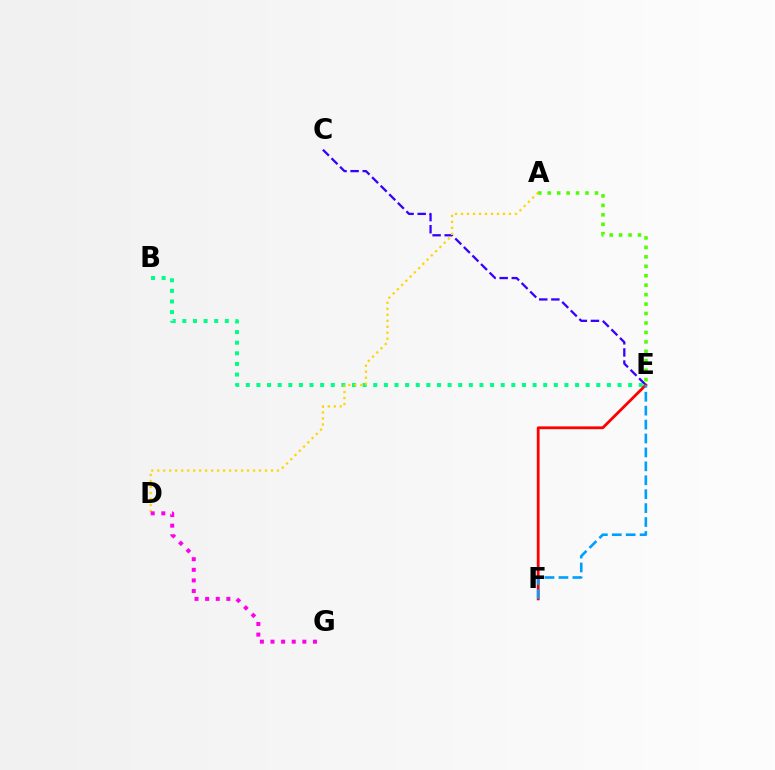{('C', 'E'): [{'color': '#3700ff', 'line_style': 'dashed', 'thickness': 1.64}], ('B', 'E'): [{'color': '#00ff86', 'line_style': 'dotted', 'thickness': 2.89}], ('A', 'E'): [{'color': '#4fff00', 'line_style': 'dotted', 'thickness': 2.57}], ('A', 'D'): [{'color': '#ffd500', 'line_style': 'dotted', 'thickness': 1.63}], ('D', 'G'): [{'color': '#ff00ed', 'line_style': 'dotted', 'thickness': 2.89}], ('E', 'F'): [{'color': '#ff0000', 'line_style': 'solid', 'thickness': 2.01}, {'color': '#009eff', 'line_style': 'dashed', 'thickness': 1.89}]}